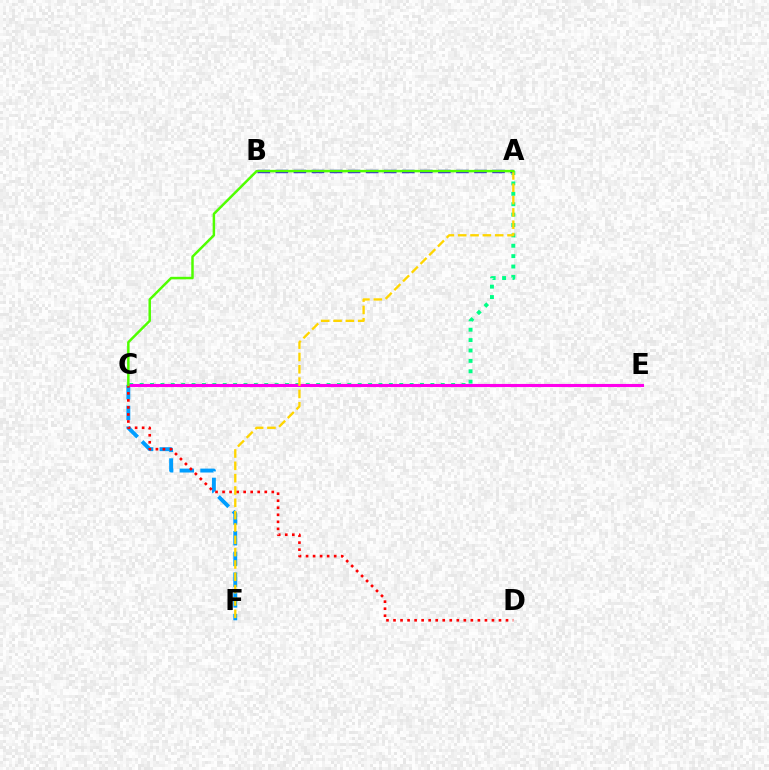{('A', 'C'): [{'color': '#00ff86', 'line_style': 'dotted', 'thickness': 2.82}, {'color': '#4fff00', 'line_style': 'solid', 'thickness': 1.79}], ('C', 'F'): [{'color': '#009eff', 'line_style': 'dashed', 'thickness': 2.81}], ('C', 'E'): [{'color': '#ff00ed', 'line_style': 'solid', 'thickness': 2.23}], ('A', 'B'): [{'color': '#3700ff', 'line_style': 'dashed', 'thickness': 2.45}], ('C', 'D'): [{'color': '#ff0000', 'line_style': 'dotted', 'thickness': 1.91}], ('A', 'F'): [{'color': '#ffd500', 'line_style': 'dashed', 'thickness': 1.68}]}